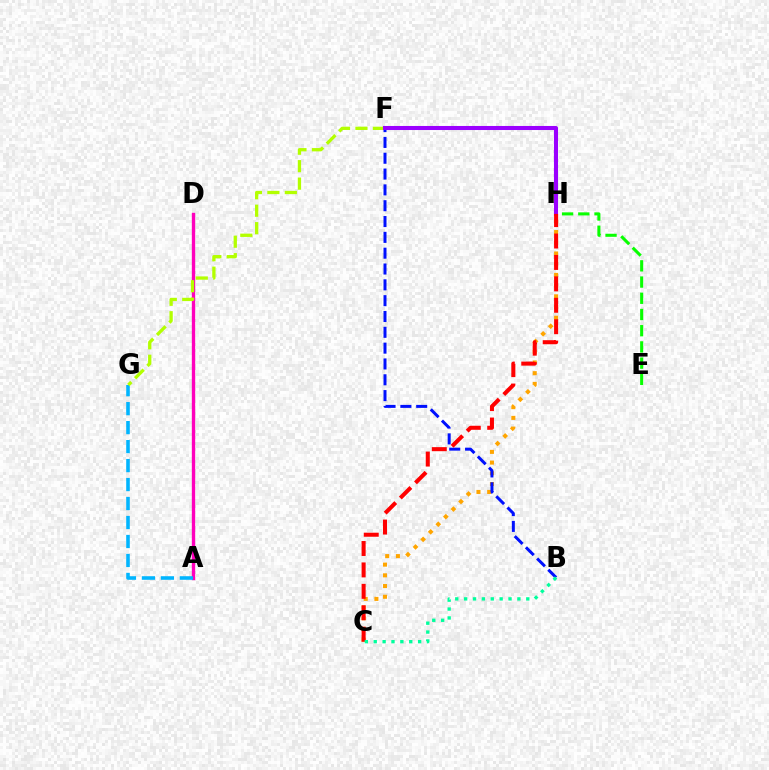{('A', 'D'): [{'color': '#ff00bd', 'line_style': 'solid', 'thickness': 2.41}], ('E', 'H'): [{'color': '#08ff00', 'line_style': 'dashed', 'thickness': 2.2}], ('C', 'H'): [{'color': '#ffa500', 'line_style': 'dotted', 'thickness': 2.91}, {'color': '#ff0000', 'line_style': 'dashed', 'thickness': 2.91}], ('B', 'F'): [{'color': '#0010ff', 'line_style': 'dashed', 'thickness': 2.15}], ('A', 'G'): [{'color': '#00b5ff', 'line_style': 'dashed', 'thickness': 2.58}], ('F', 'G'): [{'color': '#b3ff00', 'line_style': 'dashed', 'thickness': 2.37}], ('F', 'H'): [{'color': '#9b00ff', 'line_style': 'solid', 'thickness': 2.92}], ('B', 'C'): [{'color': '#00ff9d', 'line_style': 'dotted', 'thickness': 2.41}]}